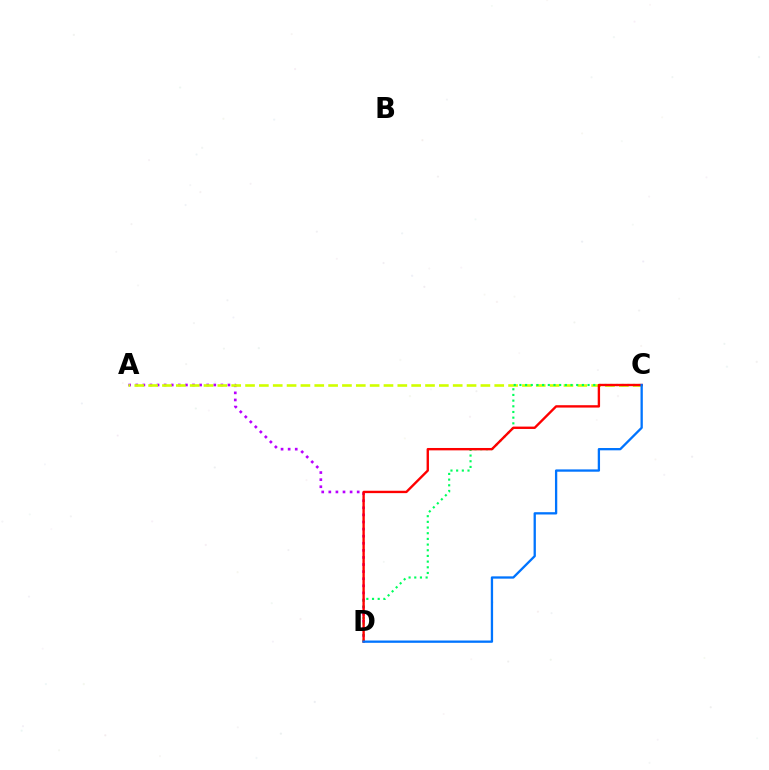{('A', 'D'): [{'color': '#b900ff', 'line_style': 'dotted', 'thickness': 1.93}], ('A', 'C'): [{'color': '#d1ff00', 'line_style': 'dashed', 'thickness': 1.88}], ('C', 'D'): [{'color': '#00ff5c', 'line_style': 'dotted', 'thickness': 1.54}, {'color': '#ff0000', 'line_style': 'solid', 'thickness': 1.71}, {'color': '#0074ff', 'line_style': 'solid', 'thickness': 1.66}]}